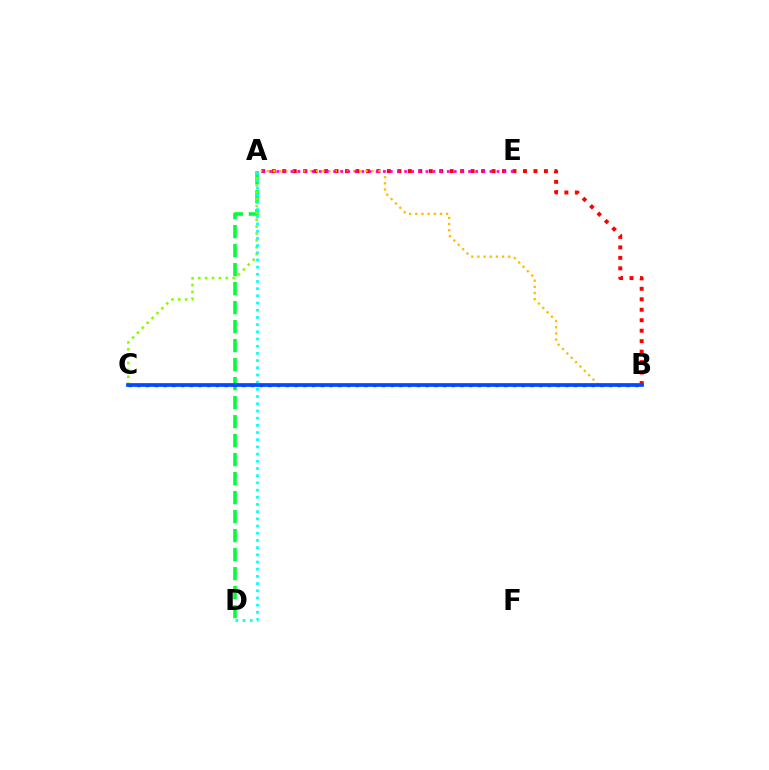{('A', 'D'): [{'color': '#00ff39', 'line_style': 'dashed', 'thickness': 2.58}, {'color': '#00fff6', 'line_style': 'dotted', 'thickness': 1.95}], ('A', 'B'): [{'color': '#ff0000', 'line_style': 'dotted', 'thickness': 2.84}, {'color': '#ffbd00', 'line_style': 'dotted', 'thickness': 1.67}], ('B', 'C'): [{'color': '#7200ff', 'line_style': 'dotted', 'thickness': 2.37}, {'color': '#004bff', 'line_style': 'solid', 'thickness': 2.67}], ('A', 'C'): [{'color': '#84ff00', 'line_style': 'dotted', 'thickness': 1.87}], ('A', 'E'): [{'color': '#ff00cf', 'line_style': 'dotted', 'thickness': 1.93}]}